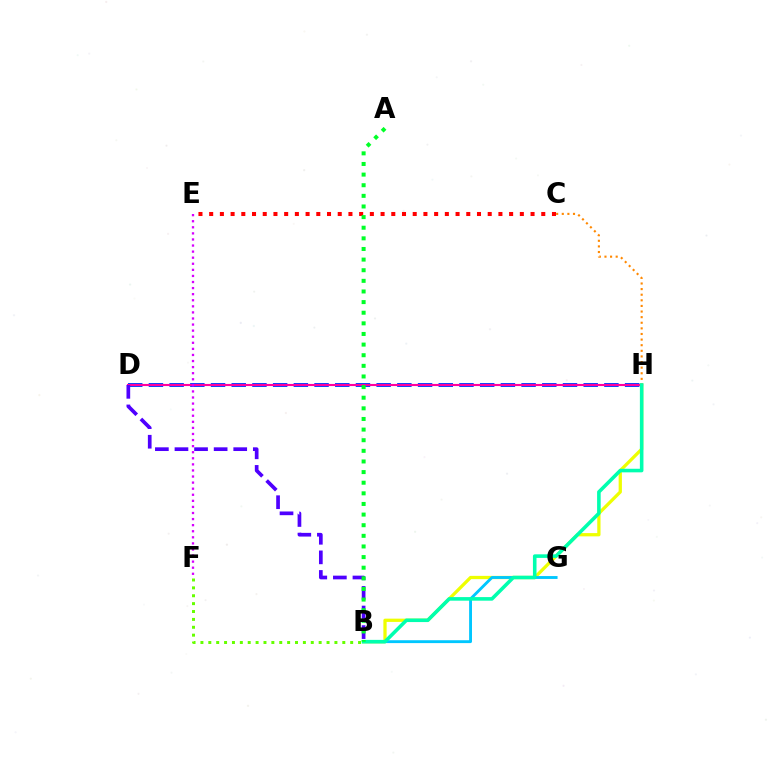{('B', 'H'): [{'color': '#eeff00', 'line_style': 'solid', 'thickness': 2.35}, {'color': '#00ffaf', 'line_style': 'solid', 'thickness': 2.58}], ('B', 'G'): [{'color': '#00c7ff', 'line_style': 'solid', 'thickness': 2.07}], ('D', 'H'): [{'color': '#003fff', 'line_style': 'dashed', 'thickness': 2.81}, {'color': '#ff00a0', 'line_style': 'solid', 'thickness': 1.52}], ('C', 'H'): [{'color': '#ff8800', 'line_style': 'dotted', 'thickness': 1.52}], ('E', 'F'): [{'color': '#d600ff', 'line_style': 'dotted', 'thickness': 1.65}], ('C', 'E'): [{'color': '#ff0000', 'line_style': 'dotted', 'thickness': 2.91}], ('B', 'D'): [{'color': '#4f00ff', 'line_style': 'dashed', 'thickness': 2.66}], ('A', 'B'): [{'color': '#00ff27', 'line_style': 'dotted', 'thickness': 2.89}], ('B', 'F'): [{'color': '#66ff00', 'line_style': 'dotted', 'thickness': 2.14}]}